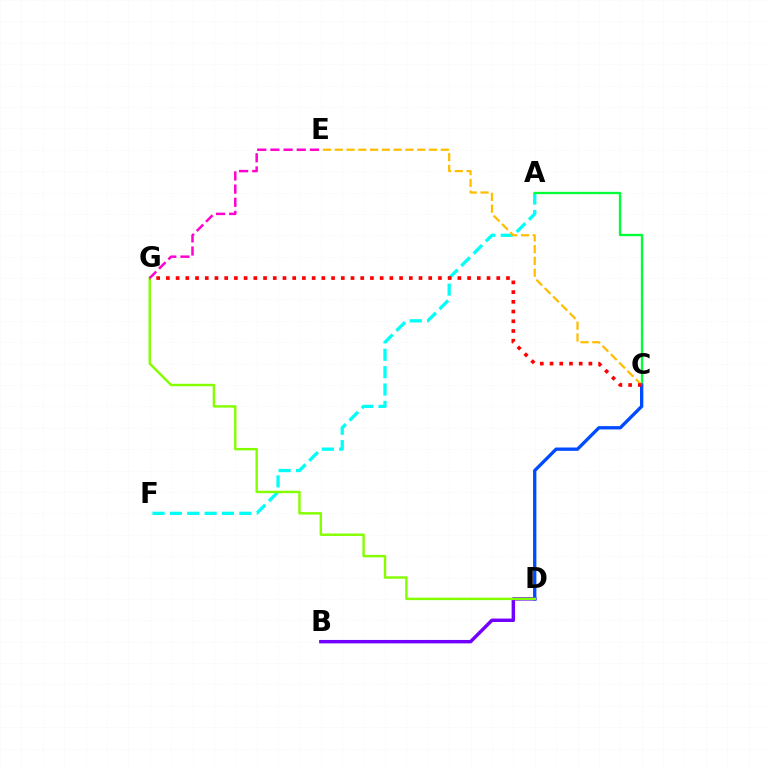{('A', 'F'): [{'color': '#00fff6', 'line_style': 'dashed', 'thickness': 2.36}], ('B', 'D'): [{'color': '#7200ff', 'line_style': 'solid', 'thickness': 2.47}], ('A', 'C'): [{'color': '#00ff39', 'line_style': 'solid', 'thickness': 1.69}], ('C', 'D'): [{'color': '#004bff', 'line_style': 'solid', 'thickness': 2.39}], ('C', 'E'): [{'color': '#ffbd00', 'line_style': 'dashed', 'thickness': 1.6}], ('D', 'G'): [{'color': '#84ff00', 'line_style': 'solid', 'thickness': 1.75}], ('C', 'G'): [{'color': '#ff0000', 'line_style': 'dotted', 'thickness': 2.64}], ('E', 'G'): [{'color': '#ff00cf', 'line_style': 'dashed', 'thickness': 1.79}]}